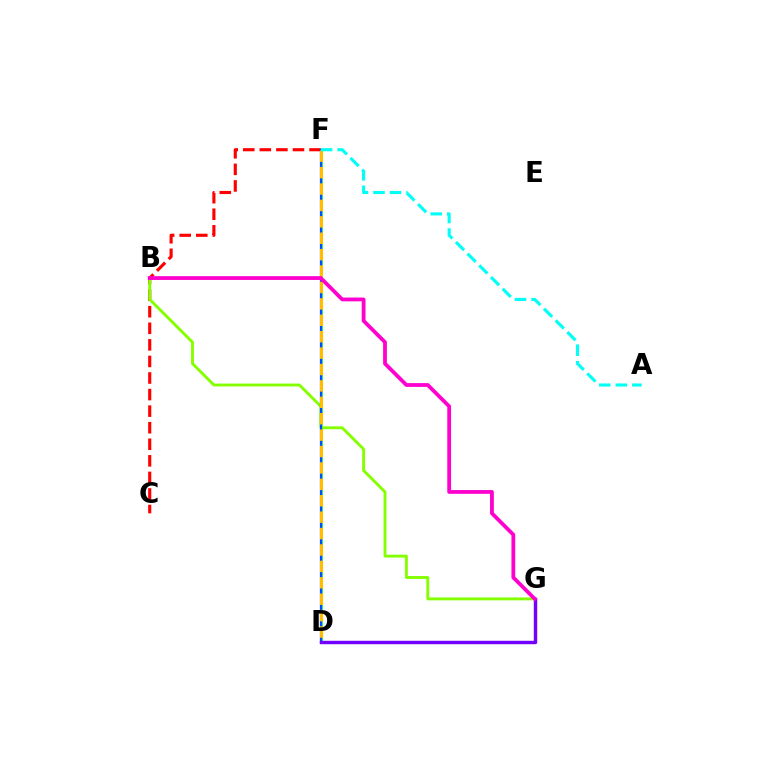{('C', 'F'): [{'color': '#ff0000', 'line_style': 'dashed', 'thickness': 2.25}], ('D', 'F'): [{'color': '#00ff39', 'line_style': 'solid', 'thickness': 1.89}, {'color': '#004bff', 'line_style': 'solid', 'thickness': 1.59}, {'color': '#ffbd00', 'line_style': 'dashed', 'thickness': 2.23}], ('B', 'G'): [{'color': '#84ff00', 'line_style': 'solid', 'thickness': 2.08}, {'color': '#ff00cf', 'line_style': 'solid', 'thickness': 2.73}], ('D', 'G'): [{'color': '#7200ff', 'line_style': 'solid', 'thickness': 2.47}], ('A', 'F'): [{'color': '#00fff6', 'line_style': 'dashed', 'thickness': 2.25}]}